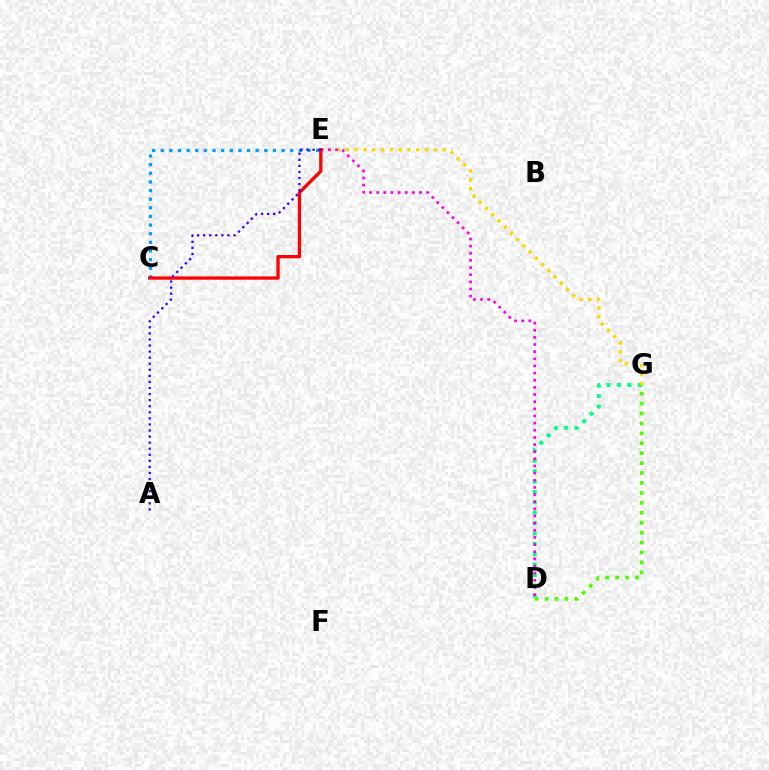{('D', 'G'): [{'color': '#00ff86', 'line_style': 'dotted', 'thickness': 2.82}, {'color': '#4fff00', 'line_style': 'dotted', 'thickness': 2.7}], ('E', 'G'): [{'color': '#ffd500', 'line_style': 'dotted', 'thickness': 2.39}], ('C', 'E'): [{'color': '#009eff', 'line_style': 'dotted', 'thickness': 2.35}, {'color': '#ff0000', 'line_style': 'solid', 'thickness': 2.37}], ('D', 'E'): [{'color': '#ff00ed', 'line_style': 'dotted', 'thickness': 1.94}], ('A', 'E'): [{'color': '#3700ff', 'line_style': 'dotted', 'thickness': 1.65}]}